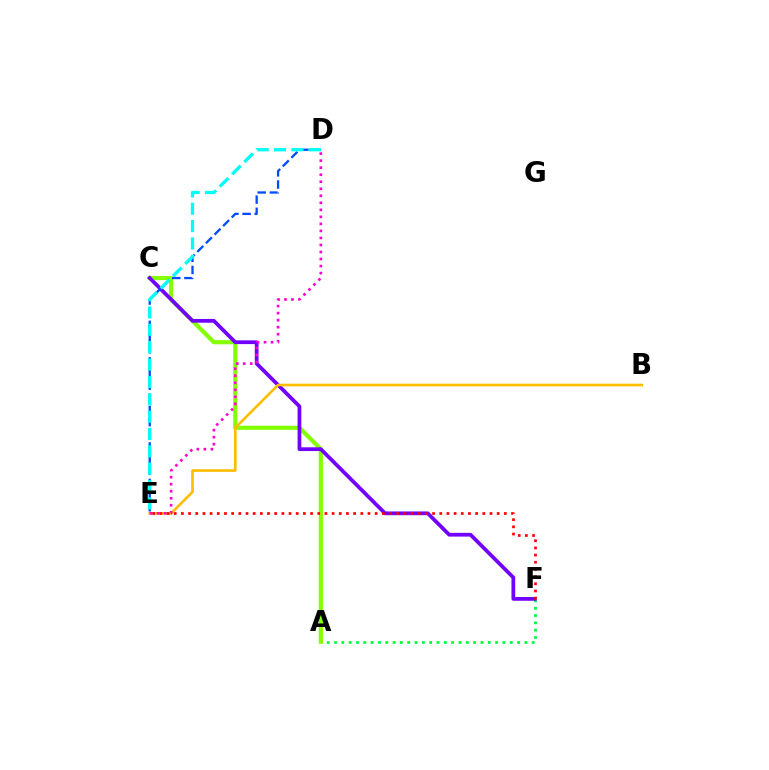{('A', 'F'): [{'color': '#00ff39', 'line_style': 'dotted', 'thickness': 1.99}], ('A', 'C'): [{'color': '#84ff00', 'line_style': 'solid', 'thickness': 2.99}], ('C', 'F'): [{'color': '#7200ff', 'line_style': 'solid', 'thickness': 2.7}], ('B', 'E'): [{'color': '#ffbd00', 'line_style': 'solid', 'thickness': 1.89}], ('D', 'E'): [{'color': '#004bff', 'line_style': 'dashed', 'thickness': 1.65}, {'color': '#ff00cf', 'line_style': 'dotted', 'thickness': 1.91}, {'color': '#00fff6', 'line_style': 'dashed', 'thickness': 2.36}], ('E', 'F'): [{'color': '#ff0000', 'line_style': 'dotted', 'thickness': 1.95}]}